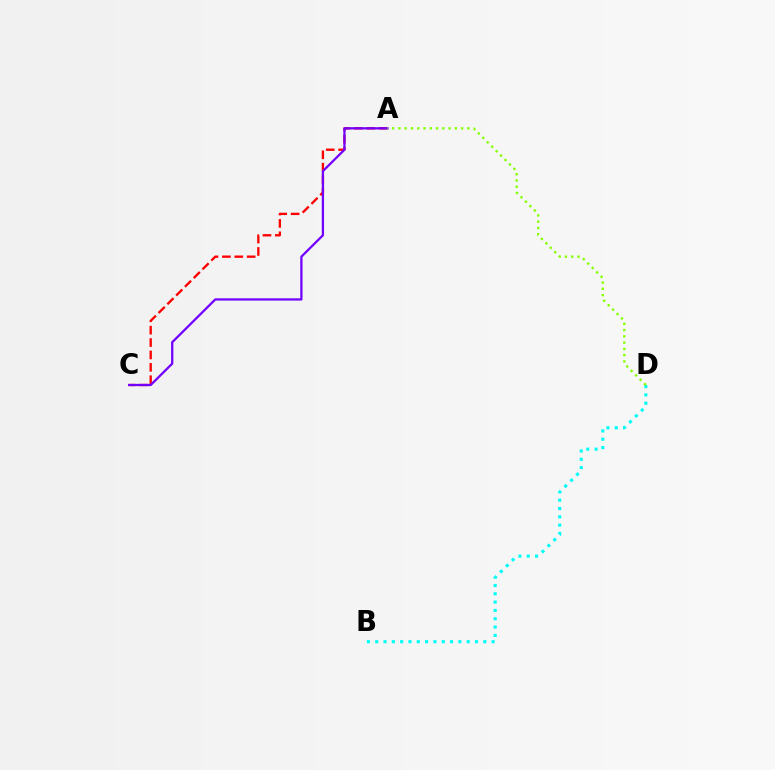{('A', 'C'): [{'color': '#ff0000', 'line_style': 'dashed', 'thickness': 1.68}, {'color': '#7200ff', 'line_style': 'solid', 'thickness': 1.63}], ('B', 'D'): [{'color': '#00fff6', 'line_style': 'dotted', 'thickness': 2.26}], ('A', 'D'): [{'color': '#84ff00', 'line_style': 'dotted', 'thickness': 1.7}]}